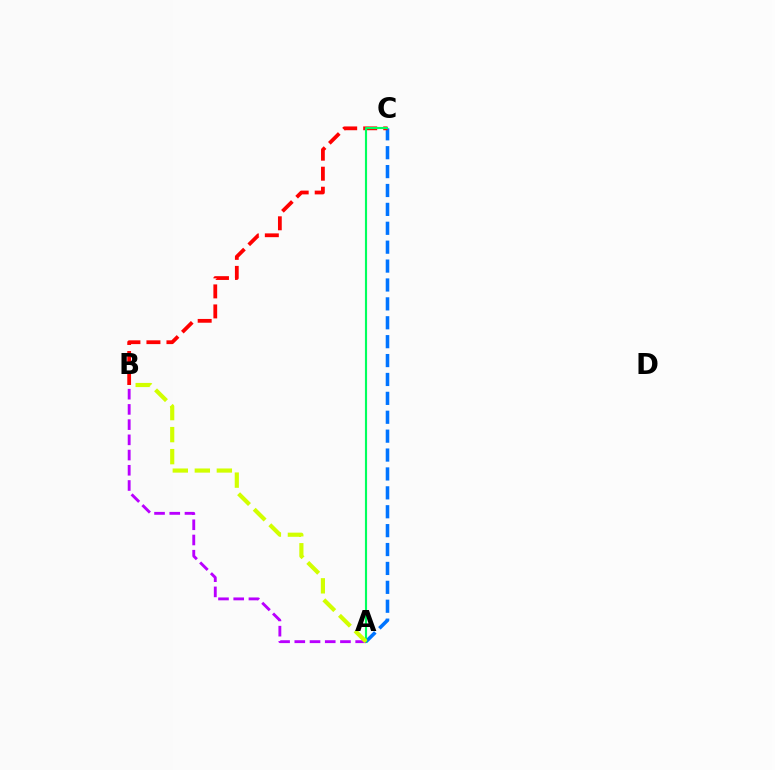{('A', 'C'): [{'color': '#0074ff', 'line_style': 'dashed', 'thickness': 2.57}, {'color': '#00ff5c', 'line_style': 'solid', 'thickness': 1.54}], ('B', 'C'): [{'color': '#ff0000', 'line_style': 'dashed', 'thickness': 2.72}], ('A', 'B'): [{'color': '#b900ff', 'line_style': 'dashed', 'thickness': 2.07}, {'color': '#d1ff00', 'line_style': 'dashed', 'thickness': 2.99}]}